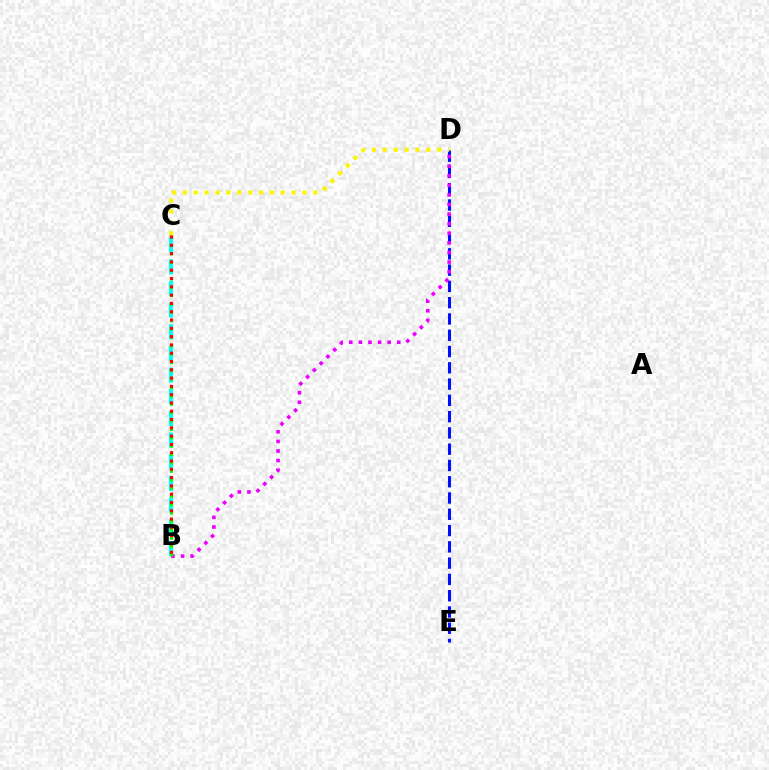{('D', 'E'): [{'color': '#0010ff', 'line_style': 'dashed', 'thickness': 2.21}], ('B', 'D'): [{'color': '#ee00ff', 'line_style': 'dotted', 'thickness': 2.61}], ('B', 'C'): [{'color': '#00fff6', 'line_style': 'dashed', 'thickness': 2.94}, {'color': '#08ff00', 'line_style': 'dotted', 'thickness': 2.27}, {'color': '#ff0000', 'line_style': 'dotted', 'thickness': 2.25}], ('C', 'D'): [{'color': '#fcf500', 'line_style': 'dotted', 'thickness': 2.96}]}